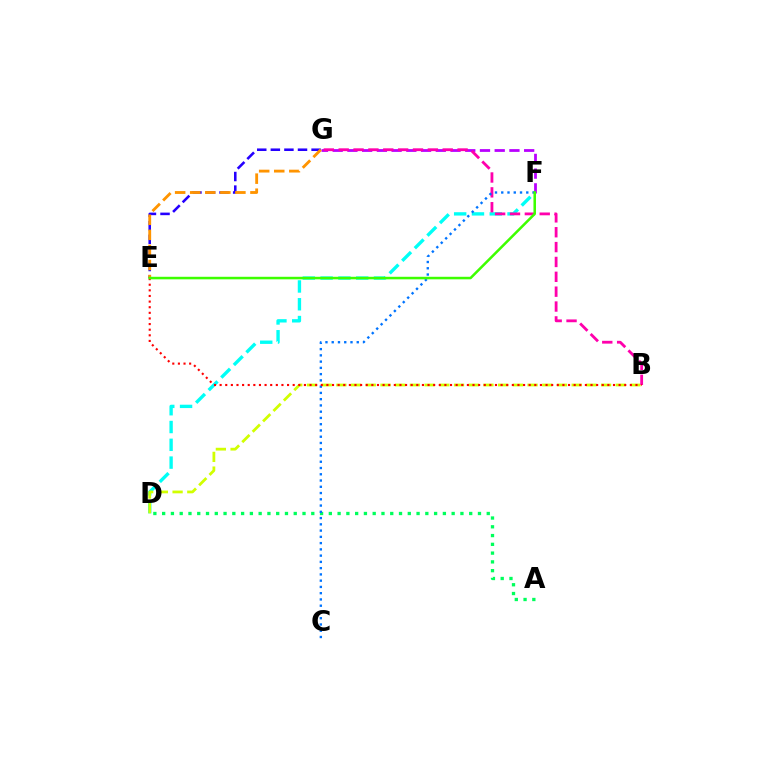{('F', 'G'): [{'color': '#b900ff', 'line_style': 'dashed', 'thickness': 2.0}], ('D', 'F'): [{'color': '#00fff6', 'line_style': 'dashed', 'thickness': 2.42}], ('B', 'D'): [{'color': '#d1ff00', 'line_style': 'dashed', 'thickness': 2.0}], ('E', 'G'): [{'color': '#2500ff', 'line_style': 'dashed', 'thickness': 1.85}, {'color': '#ff9400', 'line_style': 'dashed', 'thickness': 2.05}], ('A', 'D'): [{'color': '#00ff5c', 'line_style': 'dotted', 'thickness': 2.38}], ('B', 'G'): [{'color': '#ff00ac', 'line_style': 'dashed', 'thickness': 2.02}], ('C', 'F'): [{'color': '#0074ff', 'line_style': 'dotted', 'thickness': 1.7}], ('B', 'E'): [{'color': '#ff0000', 'line_style': 'dotted', 'thickness': 1.53}], ('E', 'F'): [{'color': '#3dff00', 'line_style': 'solid', 'thickness': 1.82}]}